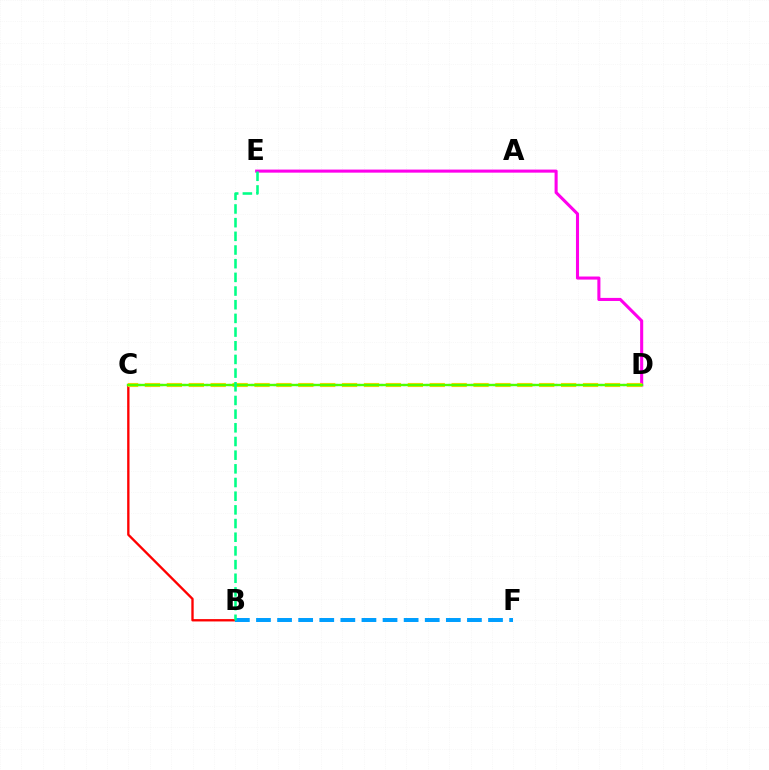{('B', 'C'): [{'color': '#ff0000', 'line_style': 'solid', 'thickness': 1.69}], ('C', 'D'): [{'color': '#3700ff', 'line_style': 'dotted', 'thickness': 1.53}, {'color': '#ffd500', 'line_style': 'dashed', 'thickness': 2.98}, {'color': '#4fff00', 'line_style': 'solid', 'thickness': 1.72}], ('D', 'E'): [{'color': '#ff00ed', 'line_style': 'solid', 'thickness': 2.22}], ('B', 'F'): [{'color': '#009eff', 'line_style': 'dashed', 'thickness': 2.87}], ('B', 'E'): [{'color': '#00ff86', 'line_style': 'dashed', 'thickness': 1.86}]}